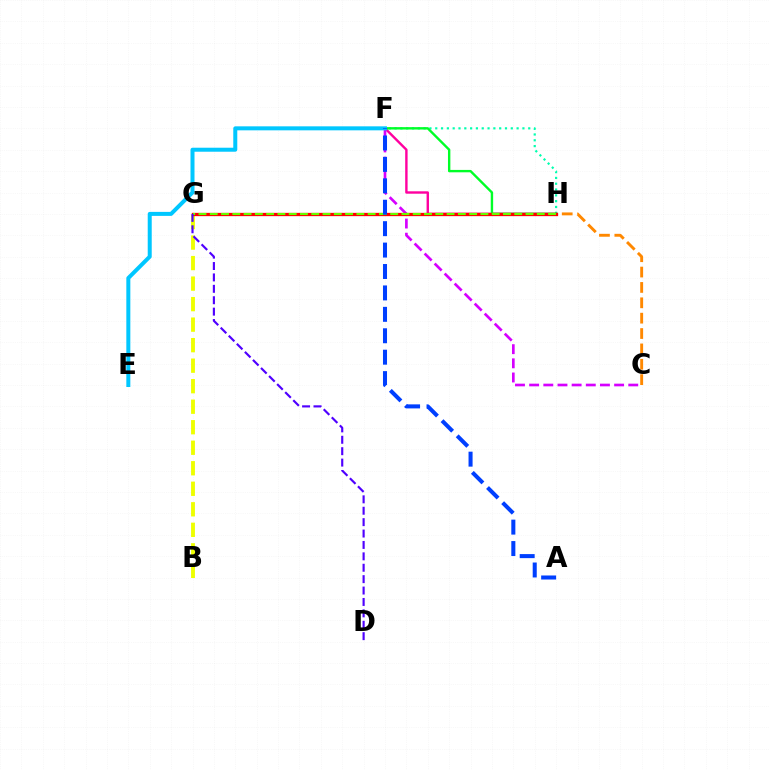{('C', 'H'): [{'color': '#ff8800', 'line_style': 'dashed', 'thickness': 2.09}], ('F', 'H'): [{'color': '#00ffaf', 'line_style': 'dotted', 'thickness': 1.58}, {'color': '#ff00a0', 'line_style': 'solid', 'thickness': 1.73}, {'color': '#00ff27', 'line_style': 'solid', 'thickness': 1.72}], ('B', 'G'): [{'color': '#eeff00', 'line_style': 'dashed', 'thickness': 2.79}], ('C', 'F'): [{'color': '#d600ff', 'line_style': 'dashed', 'thickness': 1.92}], ('G', 'H'): [{'color': '#ff0000', 'line_style': 'solid', 'thickness': 2.36}, {'color': '#66ff00', 'line_style': 'dashed', 'thickness': 1.53}], ('E', 'F'): [{'color': '#00c7ff', 'line_style': 'solid', 'thickness': 2.88}], ('D', 'G'): [{'color': '#4f00ff', 'line_style': 'dashed', 'thickness': 1.55}], ('A', 'F'): [{'color': '#003fff', 'line_style': 'dashed', 'thickness': 2.91}]}